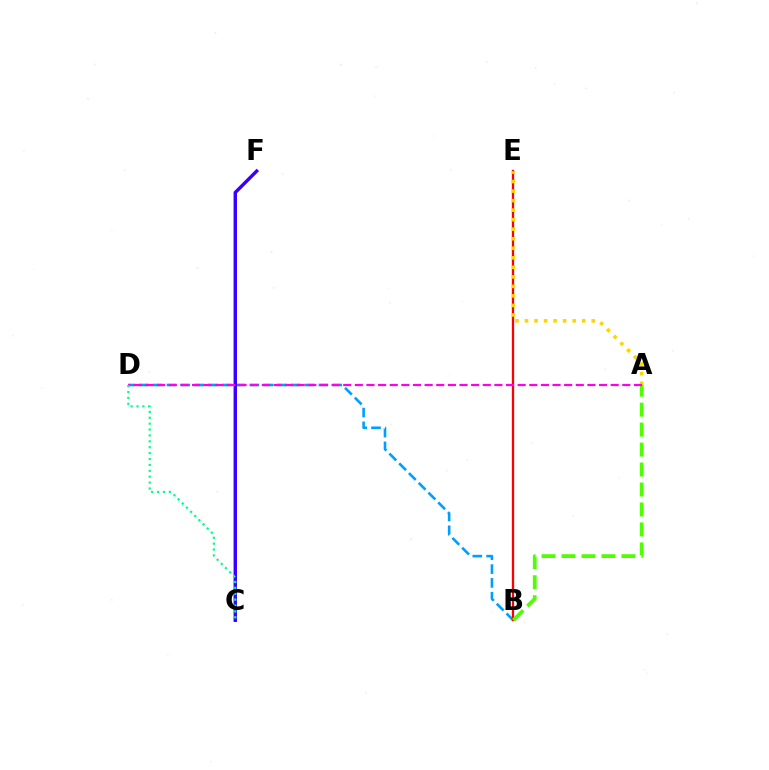{('B', 'D'): [{'color': '#009eff', 'line_style': 'dashed', 'thickness': 1.88}], ('B', 'E'): [{'color': '#ff0000', 'line_style': 'solid', 'thickness': 1.65}], ('C', 'F'): [{'color': '#3700ff', 'line_style': 'solid', 'thickness': 2.45}], ('A', 'B'): [{'color': '#4fff00', 'line_style': 'dashed', 'thickness': 2.71}], ('A', 'E'): [{'color': '#ffd500', 'line_style': 'dotted', 'thickness': 2.59}], ('A', 'D'): [{'color': '#ff00ed', 'line_style': 'dashed', 'thickness': 1.58}], ('C', 'D'): [{'color': '#00ff86', 'line_style': 'dotted', 'thickness': 1.6}]}